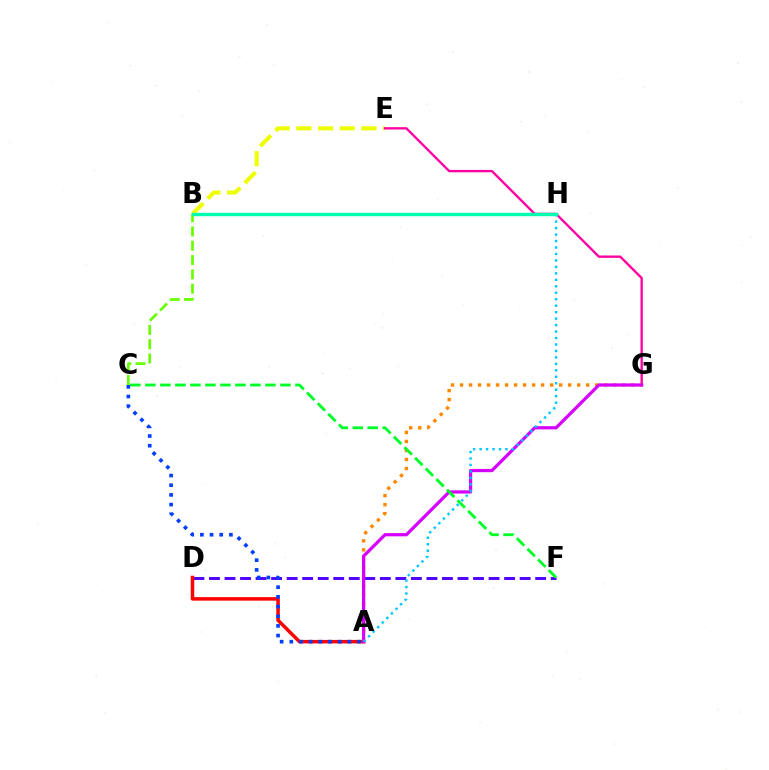{('B', 'E'): [{'color': '#eeff00', 'line_style': 'dashed', 'thickness': 2.95}], ('E', 'G'): [{'color': '#ff00a0', 'line_style': 'solid', 'thickness': 1.69}], ('A', 'G'): [{'color': '#ff8800', 'line_style': 'dotted', 'thickness': 2.45}, {'color': '#d600ff', 'line_style': 'solid', 'thickness': 2.33}], ('D', 'F'): [{'color': '#4f00ff', 'line_style': 'dashed', 'thickness': 2.11}], ('A', 'D'): [{'color': '#ff0000', 'line_style': 'solid', 'thickness': 2.53}], ('C', 'F'): [{'color': '#00ff27', 'line_style': 'dashed', 'thickness': 2.04}], ('B', 'C'): [{'color': '#66ff00', 'line_style': 'dashed', 'thickness': 1.94}], ('A', 'C'): [{'color': '#003fff', 'line_style': 'dotted', 'thickness': 2.63}], ('A', 'H'): [{'color': '#00c7ff', 'line_style': 'dotted', 'thickness': 1.76}], ('B', 'H'): [{'color': '#00ffaf', 'line_style': 'solid', 'thickness': 2.44}]}